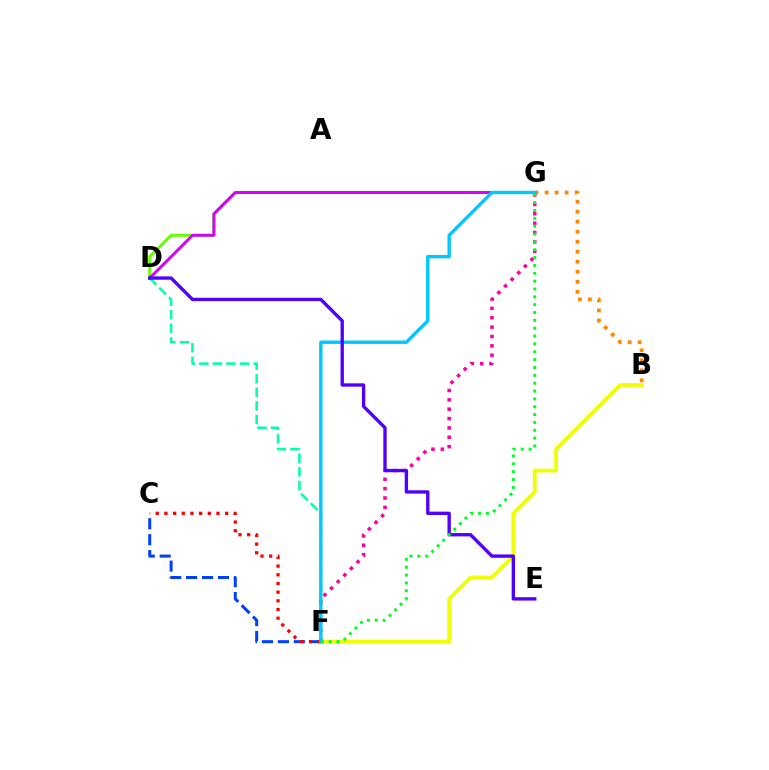{('D', 'G'): [{'color': '#66ff00', 'line_style': 'solid', 'thickness': 2.14}, {'color': '#d600ff', 'line_style': 'solid', 'thickness': 2.1}], ('C', 'F'): [{'color': '#003fff', 'line_style': 'dashed', 'thickness': 2.17}, {'color': '#ff0000', 'line_style': 'dotted', 'thickness': 2.36}], ('D', 'F'): [{'color': '#00ffaf', 'line_style': 'dashed', 'thickness': 1.85}], ('B', 'G'): [{'color': '#ff8800', 'line_style': 'dotted', 'thickness': 2.72}], ('F', 'G'): [{'color': '#ff00a0', 'line_style': 'dotted', 'thickness': 2.54}, {'color': '#00c7ff', 'line_style': 'solid', 'thickness': 2.43}, {'color': '#00ff27', 'line_style': 'dotted', 'thickness': 2.13}], ('B', 'F'): [{'color': '#eeff00', 'line_style': 'solid', 'thickness': 2.73}], ('D', 'E'): [{'color': '#4f00ff', 'line_style': 'solid', 'thickness': 2.41}]}